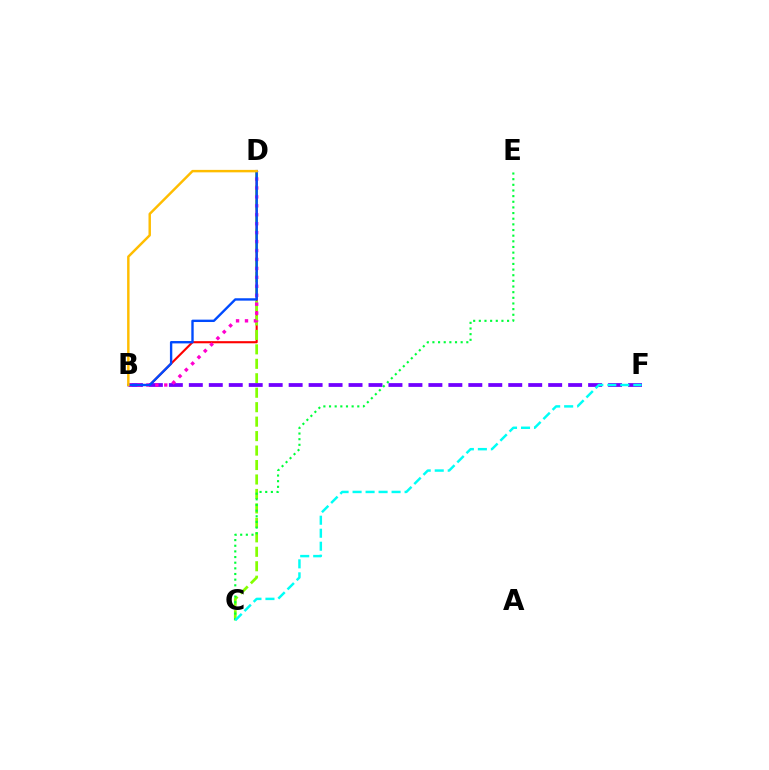{('B', 'D'): [{'color': '#ff0000', 'line_style': 'solid', 'thickness': 1.53}, {'color': '#ff00cf', 'line_style': 'dotted', 'thickness': 2.43}, {'color': '#004bff', 'line_style': 'solid', 'thickness': 1.71}, {'color': '#ffbd00', 'line_style': 'solid', 'thickness': 1.77}], ('C', 'D'): [{'color': '#84ff00', 'line_style': 'dashed', 'thickness': 1.96}], ('B', 'F'): [{'color': '#7200ff', 'line_style': 'dashed', 'thickness': 2.71}], ('C', 'E'): [{'color': '#00ff39', 'line_style': 'dotted', 'thickness': 1.54}], ('C', 'F'): [{'color': '#00fff6', 'line_style': 'dashed', 'thickness': 1.77}]}